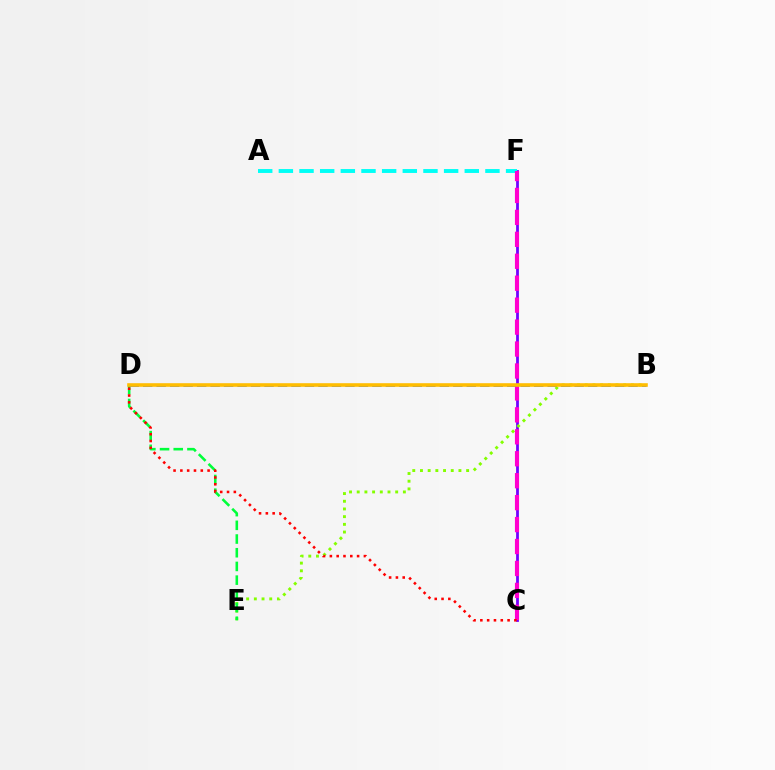{('C', 'F'): [{'color': '#7200ff', 'line_style': 'solid', 'thickness': 2.0}, {'color': '#ff00cf', 'line_style': 'dashed', 'thickness': 2.98}], ('A', 'F'): [{'color': '#00fff6', 'line_style': 'dashed', 'thickness': 2.81}], ('B', 'E'): [{'color': '#84ff00', 'line_style': 'dotted', 'thickness': 2.09}], ('D', 'E'): [{'color': '#00ff39', 'line_style': 'dashed', 'thickness': 1.86}], ('C', 'D'): [{'color': '#ff0000', 'line_style': 'dotted', 'thickness': 1.85}], ('B', 'D'): [{'color': '#004bff', 'line_style': 'dashed', 'thickness': 1.83}, {'color': '#ffbd00', 'line_style': 'solid', 'thickness': 2.59}]}